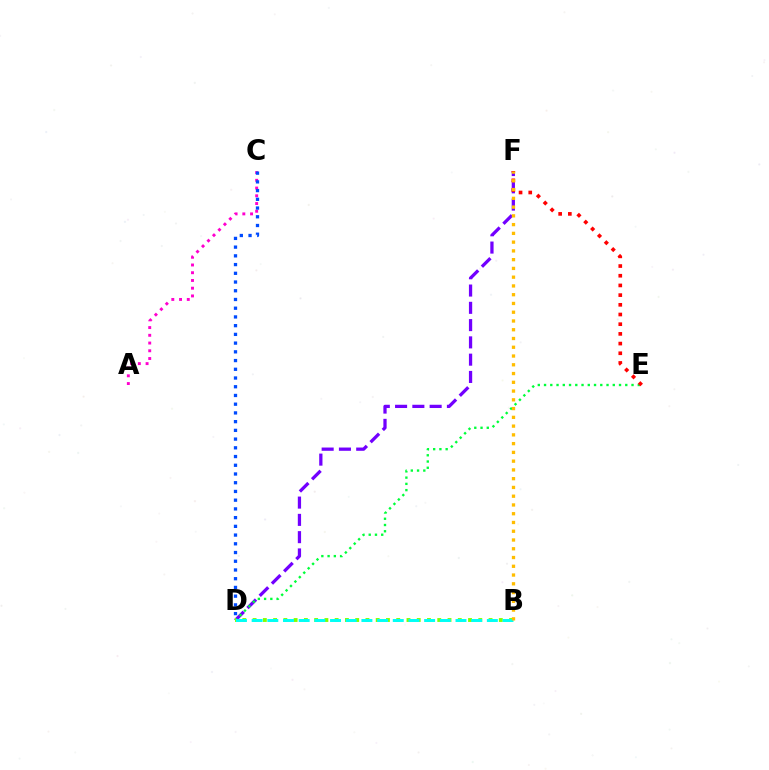{('A', 'C'): [{'color': '#ff00cf', 'line_style': 'dotted', 'thickness': 2.1}], ('D', 'F'): [{'color': '#7200ff', 'line_style': 'dashed', 'thickness': 2.35}], ('D', 'E'): [{'color': '#00ff39', 'line_style': 'dotted', 'thickness': 1.7}], ('E', 'F'): [{'color': '#ff0000', 'line_style': 'dotted', 'thickness': 2.63}], ('B', 'D'): [{'color': '#84ff00', 'line_style': 'dotted', 'thickness': 2.79}, {'color': '#00fff6', 'line_style': 'dashed', 'thickness': 2.13}], ('C', 'D'): [{'color': '#004bff', 'line_style': 'dotted', 'thickness': 2.37}], ('B', 'F'): [{'color': '#ffbd00', 'line_style': 'dotted', 'thickness': 2.38}]}